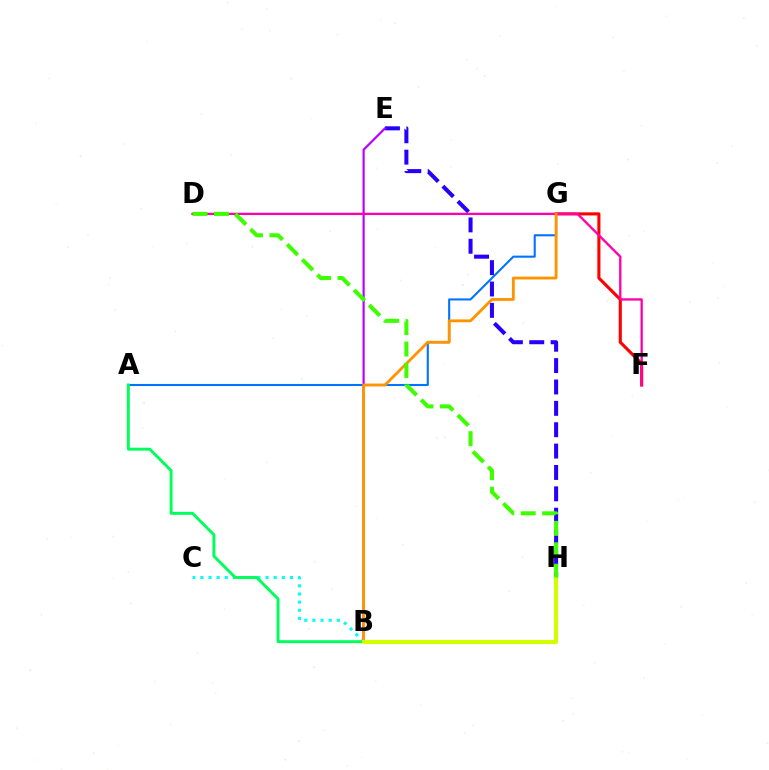{('E', 'H'): [{'color': '#2500ff', 'line_style': 'dashed', 'thickness': 2.9}], ('A', 'G'): [{'color': '#0074ff', 'line_style': 'solid', 'thickness': 1.51}], ('F', 'G'): [{'color': '#ff0000', 'line_style': 'solid', 'thickness': 2.24}], ('B', 'C'): [{'color': '#00fff6', 'line_style': 'dotted', 'thickness': 2.21}], ('B', 'E'): [{'color': '#b900ff', 'line_style': 'solid', 'thickness': 1.58}], ('D', 'F'): [{'color': '#ff00ac', 'line_style': 'solid', 'thickness': 1.67}], ('A', 'B'): [{'color': '#00ff5c', 'line_style': 'solid', 'thickness': 2.11}], ('B', 'G'): [{'color': '#ff9400', 'line_style': 'solid', 'thickness': 2.04}], ('B', 'H'): [{'color': '#d1ff00', 'line_style': 'solid', 'thickness': 2.98}], ('D', 'H'): [{'color': '#3dff00', 'line_style': 'dashed', 'thickness': 2.91}]}